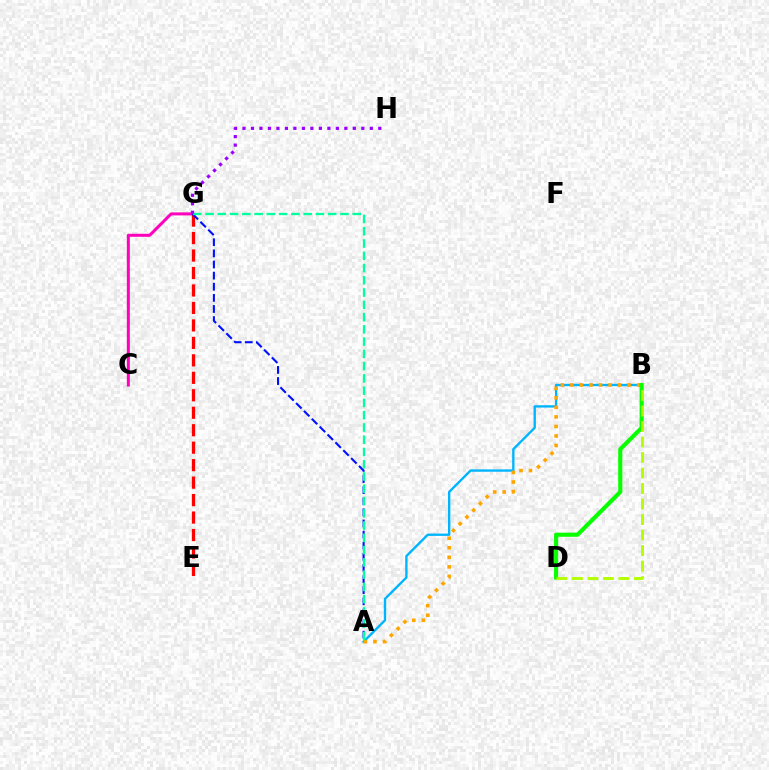{('A', 'B'): [{'color': '#00b5ff', 'line_style': 'solid', 'thickness': 1.7}, {'color': '#ffa500', 'line_style': 'dotted', 'thickness': 2.59}], ('C', 'G'): [{'color': '#ff00bd', 'line_style': 'solid', 'thickness': 2.17}], ('E', 'G'): [{'color': '#ff0000', 'line_style': 'dashed', 'thickness': 2.37}], ('A', 'G'): [{'color': '#0010ff', 'line_style': 'dashed', 'thickness': 1.51}, {'color': '#00ff9d', 'line_style': 'dashed', 'thickness': 1.67}], ('B', 'D'): [{'color': '#08ff00', 'line_style': 'solid', 'thickness': 2.98}, {'color': '#b3ff00', 'line_style': 'dashed', 'thickness': 2.11}], ('G', 'H'): [{'color': '#9b00ff', 'line_style': 'dotted', 'thickness': 2.31}]}